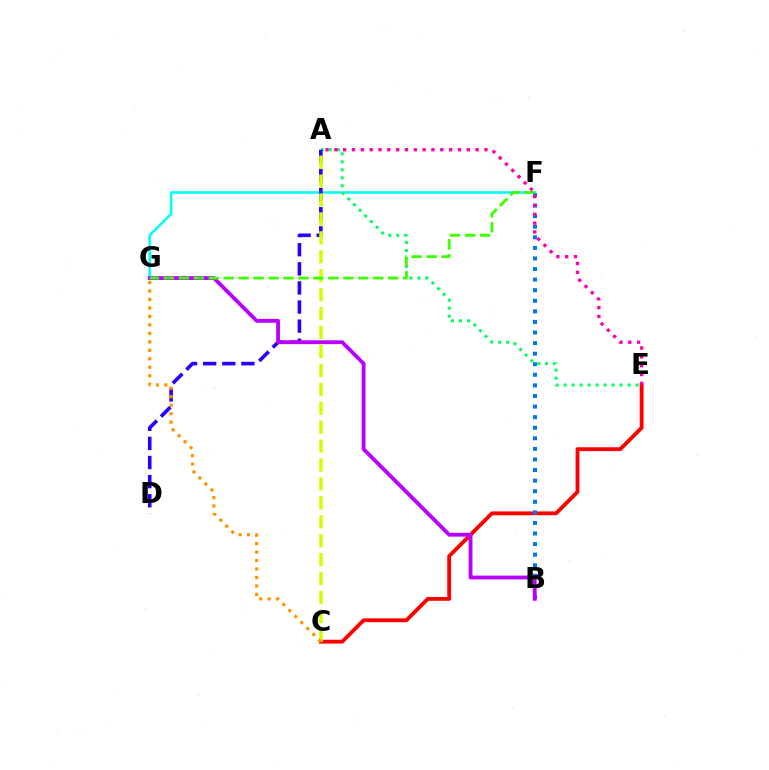{('F', 'G'): [{'color': '#00fff6', 'line_style': 'solid', 'thickness': 1.84}, {'color': '#3dff00', 'line_style': 'dashed', 'thickness': 2.03}], ('C', 'E'): [{'color': '#ff0000', 'line_style': 'solid', 'thickness': 2.76}], ('B', 'F'): [{'color': '#0074ff', 'line_style': 'dotted', 'thickness': 2.87}], ('A', 'E'): [{'color': '#00ff5c', 'line_style': 'dotted', 'thickness': 2.17}, {'color': '#ff00ac', 'line_style': 'dotted', 'thickness': 2.4}], ('A', 'D'): [{'color': '#2500ff', 'line_style': 'dashed', 'thickness': 2.6}], ('A', 'C'): [{'color': '#d1ff00', 'line_style': 'dashed', 'thickness': 2.57}], ('B', 'G'): [{'color': '#b900ff', 'line_style': 'solid', 'thickness': 2.74}], ('C', 'G'): [{'color': '#ff9400', 'line_style': 'dotted', 'thickness': 2.3}]}